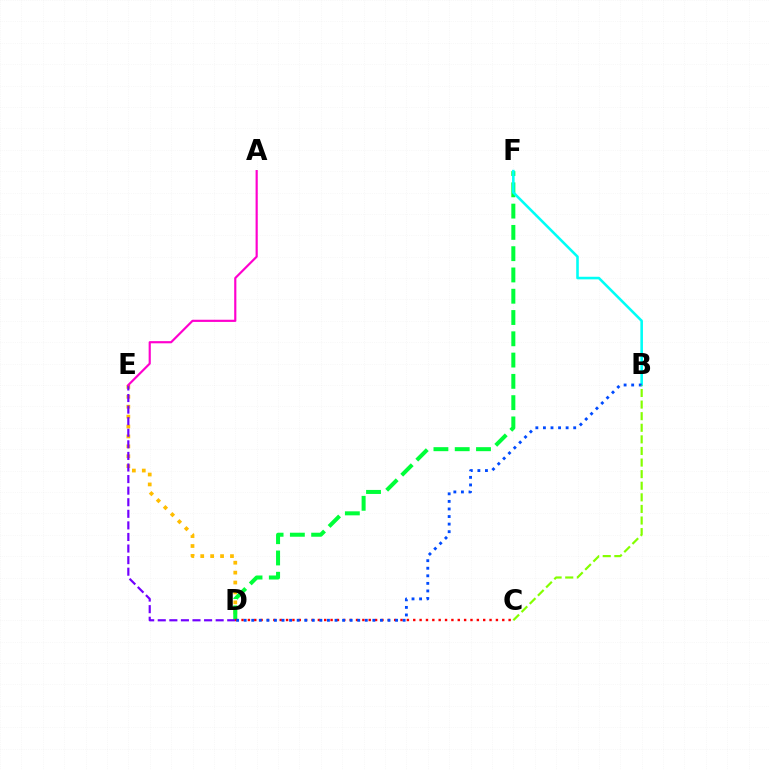{('D', 'E'): [{'color': '#ffbd00', 'line_style': 'dotted', 'thickness': 2.69}, {'color': '#7200ff', 'line_style': 'dashed', 'thickness': 1.57}], ('D', 'F'): [{'color': '#00ff39', 'line_style': 'dashed', 'thickness': 2.89}], ('C', 'D'): [{'color': '#ff0000', 'line_style': 'dotted', 'thickness': 1.73}], ('B', 'F'): [{'color': '#00fff6', 'line_style': 'solid', 'thickness': 1.86}], ('B', 'D'): [{'color': '#004bff', 'line_style': 'dotted', 'thickness': 2.06}], ('B', 'C'): [{'color': '#84ff00', 'line_style': 'dashed', 'thickness': 1.58}], ('A', 'E'): [{'color': '#ff00cf', 'line_style': 'solid', 'thickness': 1.57}]}